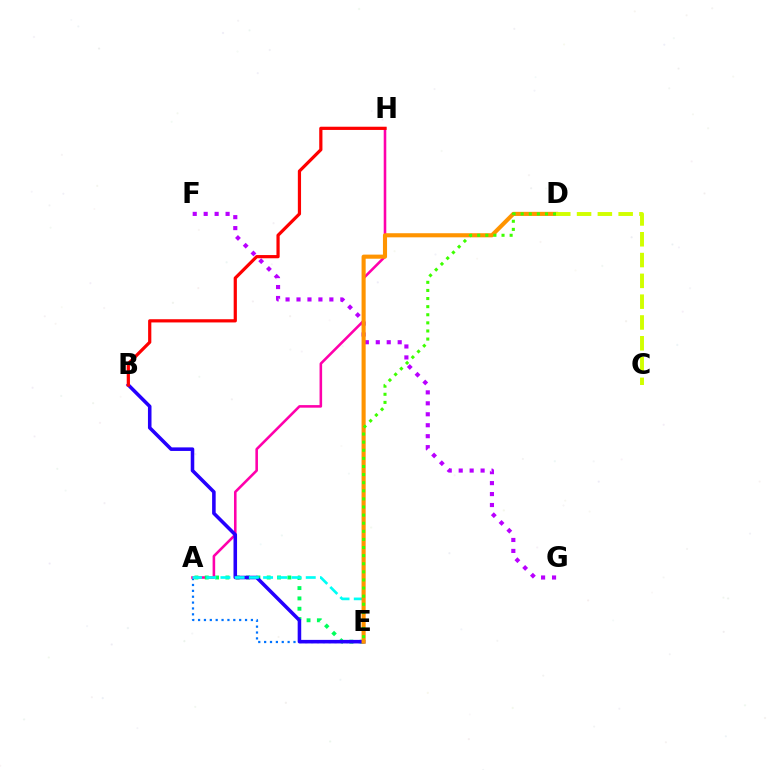{('A', 'E'): [{'color': '#0074ff', 'line_style': 'dotted', 'thickness': 1.6}, {'color': '#00ff5c', 'line_style': 'dotted', 'thickness': 2.81}, {'color': '#00fff6', 'line_style': 'dashed', 'thickness': 1.93}], ('A', 'H'): [{'color': '#ff00ac', 'line_style': 'solid', 'thickness': 1.86}], ('B', 'E'): [{'color': '#2500ff', 'line_style': 'solid', 'thickness': 2.56}], ('F', 'G'): [{'color': '#b900ff', 'line_style': 'dotted', 'thickness': 2.98}], ('D', 'E'): [{'color': '#ff9400', 'line_style': 'solid', 'thickness': 2.95}, {'color': '#3dff00', 'line_style': 'dotted', 'thickness': 2.2}], ('B', 'H'): [{'color': '#ff0000', 'line_style': 'solid', 'thickness': 2.31}], ('C', 'D'): [{'color': '#d1ff00', 'line_style': 'dashed', 'thickness': 2.83}]}